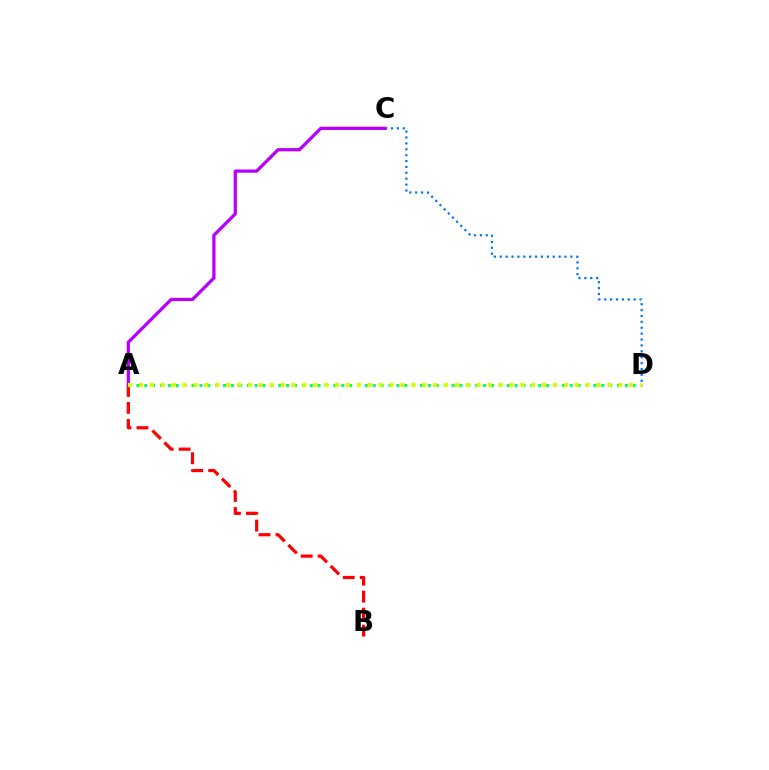{('C', 'D'): [{'color': '#0074ff', 'line_style': 'dotted', 'thickness': 1.6}], ('A', 'B'): [{'color': '#ff0000', 'line_style': 'dashed', 'thickness': 2.31}], ('A', 'C'): [{'color': '#b900ff', 'line_style': 'solid', 'thickness': 2.35}], ('A', 'D'): [{'color': '#00ff5c', 'line_style': 'dotted', 'thickness': 2.14}, {'color': '#d1ff00', 'line_style': 'dotted', 'thickness': 2.96}]}